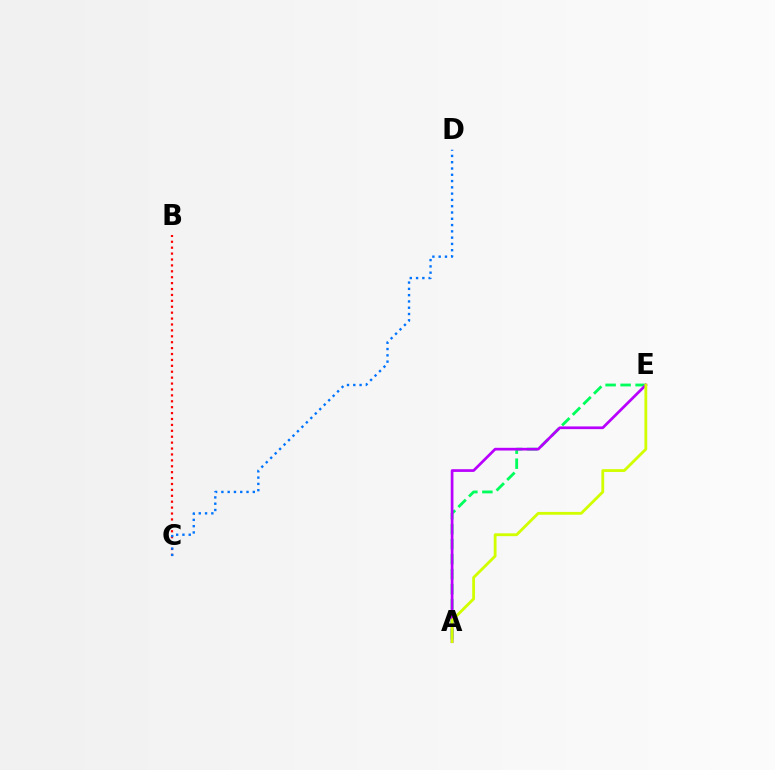{('B', 'C'): [{'color': '#ff0000', 'line_style': 'dotted', 'thickness': 1.61}], ('A', 'E'): [{'color': '#00ff5c', 'line_style': 'dashed', 'thickness': 2.04}, {'color': '#b900ff', 'line_style': 'solid', 'thickness': 1.95}, {'color': '#d1ff00', 'line_style': 'solid', 'thickness': 2.03}], ('C', 'D'): [{'color': '#0074ff', 'line_style': 'dotted', 'thickness': 1.71}]}